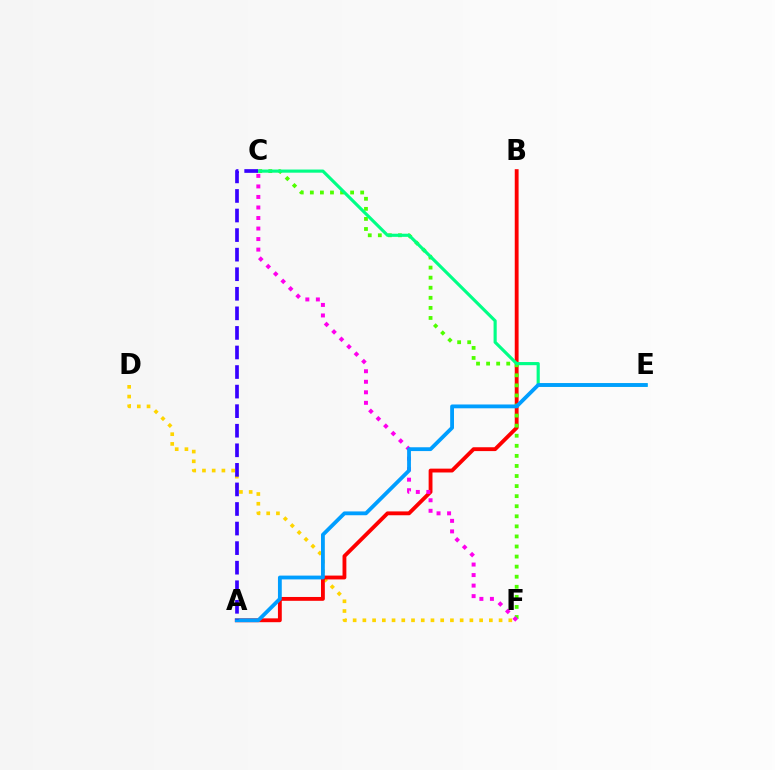{('D', 'F'): [{'color': '#ffd500', 'line_style': 'dotted', 'thickness': 2.64}], ('A', 'B'): [{'color': '#ff0000', 'line_style': 'solid', 'thickness': 2.77}], ('C', 'F'): [{'color': '#4fff00', 'line_style': 'dotted', 'thickness': 2.74}, {'color': '#ff00ed', 'line_style': 'dotted', 'thickness': 2.86}], ('C', 'E'): [{'color': '#00ff86', 'line_style': 'solid', 'thickness': 2.26}], ('A', 'E'): [{'color': '#009eff', 'line_style': 'solid', 'thickness': 2.75}], ('A', 'C'): [{'color': '#3700ff', 'line_style': 'dashed', 'thickness': 2.66}]}